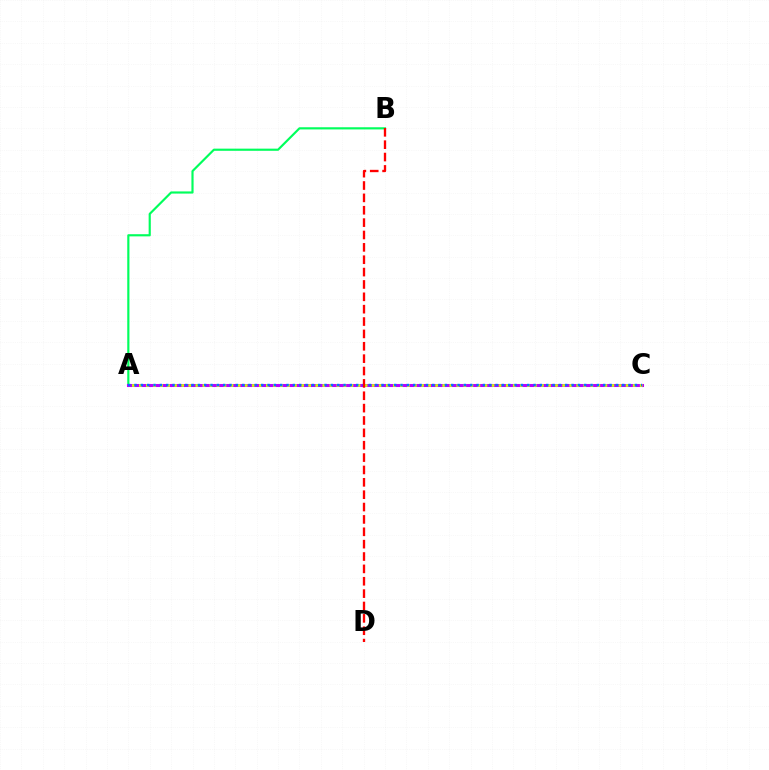{('A', 'B'): [{'color': '#00ff5c', 'line_style': 'solid', 'thickness': 1.56}], ('A', 'C'): [{'color': '#b900ff', 'line_style': 'solid', 'thickness': 2.19}, {'color': '#d1ff00', 'line_style': 'dotted', 'thickness': 1.92}, {'color': '#0074ff', 'line_style': 'dotted', 'thickness': 1.72}], ('B', 'D'): [{'color': '#ff0000', 'line_style': 'dashed', 'thickness': 1.68}]}